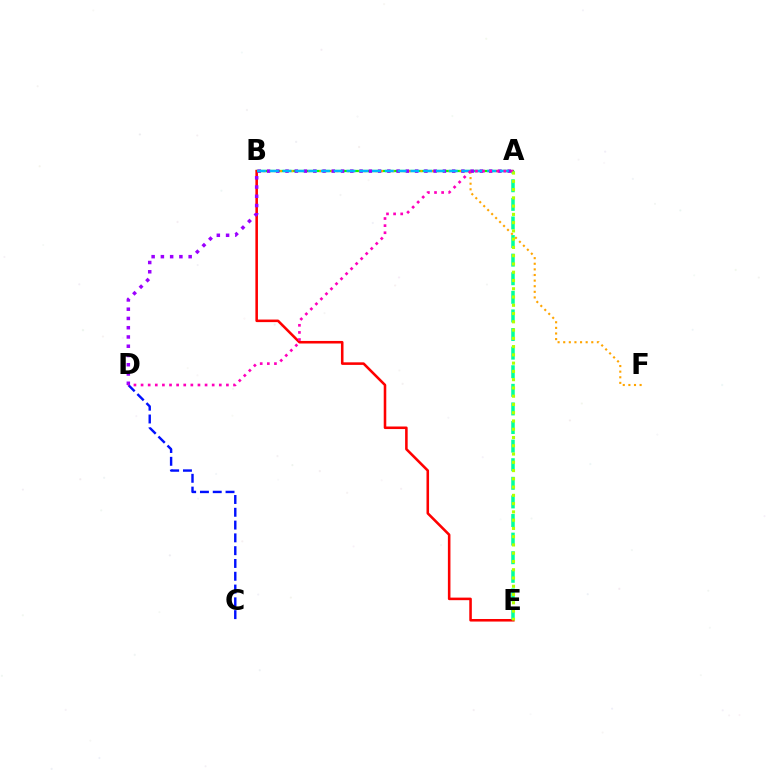{('A', 'B'): [{'color': '#08ff00', 'line_style': 'solid', 'thickness': 1.62}, {'color': '#00b5ff', 'line_style': 'dashed', 'thickness': 1.74}], ('B', 'E'): [{'color': '#ff0000', 'line_style': 'solid', 'thickness': 1.85}], ('B', 'F'): [{'color': '#ffa500', 'line_style': 'dotted', 'thickness': 1.52}], ('C', 'D'): [{'color': '#0010ff', 'line_style': 'dashed', 'thickness': 1.74}], ('A', 'D'): [{'color': '#9b00ff', 'line_style': 'dotted', 'thickness': 2.52}, {'color': '#ff00bd', 'line_style': 'dotted', 'thickness': 1.93}], ('A', 'E'): [{'color': '#00ff9d', 'line_style': 'dashed', 'thickness': 2.53}, {'color': '#b3ff00', 'line_style': 'dotted', 'thickness': 2.25}]}